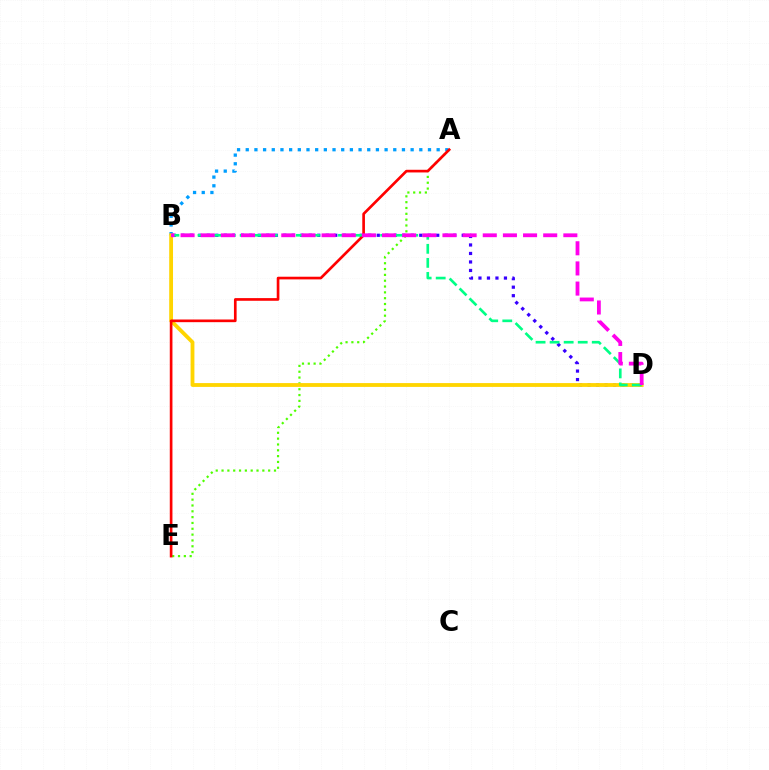{('A', 'E'): [{'color': '#4fff00', 'line_style': 'dotted', 'thickness': 1.58}, {'color': '#ff0000', 'line_style': 'solid', 'thickness': 1.92}], ('B', 'D'): [{'color': '#3700ff', 'line_style': 'dotted', 'thickness': 2.31}, {'color': '#ffd500', 'line_style': 'solid', 'thickness': 2.75}, {'color': '#00ff86', 'line_style': 'dashed', 'thickness': 1.91}, {'color': '#ff00ed', 'line_style': 'dashed', 'thickness': 2.74}], ('A', 'B'): [{'color': '#009eff', 'line_style': 'dotted', 'thickness': 2.36}]}